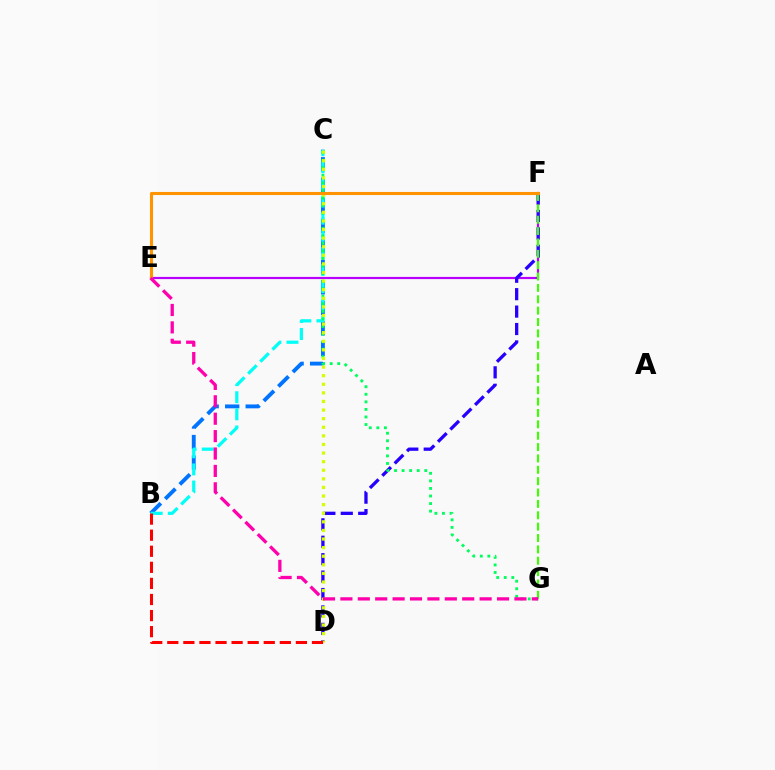{('E', 'F'): [{'color': '#b900ff', 'line_style': 'solid', 'thickness': 1.59}, {'color': '#ff9400', 'line_style': 'solid', 'thickness': 2.22}], ('B', 'C'): [{'color': '#0074ff', 'line_style': 'dashed', 'thickness': 2.79}, {'color': '#00fff6', 'line_style': 'dashed', 'thickness': 2.32}], ('D', 'F'): [{'color': '#2500ff', 'line_style': 'dashed', 'thickness': 2.37}], ('F', 'G'): [{'color': '#3dff00', 'line_style': 'dashed', 'thickness': 1.54}], ('C', 'G'): [{'color': '#00ff5c', 'line_style': 'dotted', 'thickness': 2.05}], ('C', 'D'): [{'color': '#d1ff00', 'line_style': 'dotted', 'thickness': 2.34}], ('B', 'D'): [{'color': '#ff0000', 'line_style': 'dashed', 'thickness': 2.18}], ('E', 'G'): [{'color': '#ff00ac', 'line_style': 'dashed', 'thickness': 2.36}]}